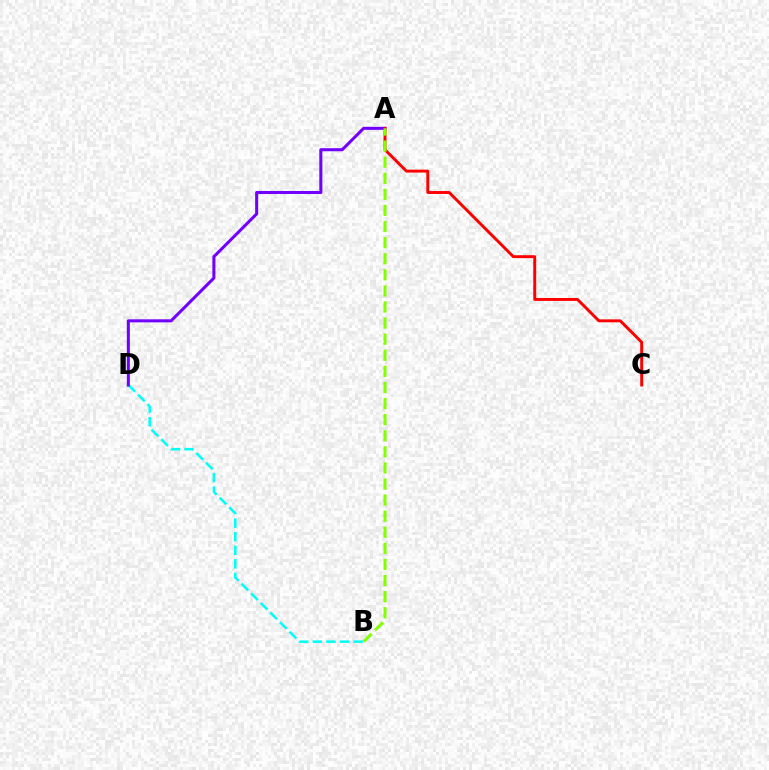{('B', 'D'): [{'color': '#00fff6', 'line_style': 'dashed', 'thickness': 1.85}], ('A', 'D'): [{'color': '#7200ff', 'line_style': 'solid', 'thickness': 2.19}], ('A', 'C'): [{'color': '#ff0000', 'line_style': 'solid', 'thickness': 2.1}], ('A', 'B'): [{'color': '#84ff00', 'line_style': 'dashed', 'thickness': 2.19}]}